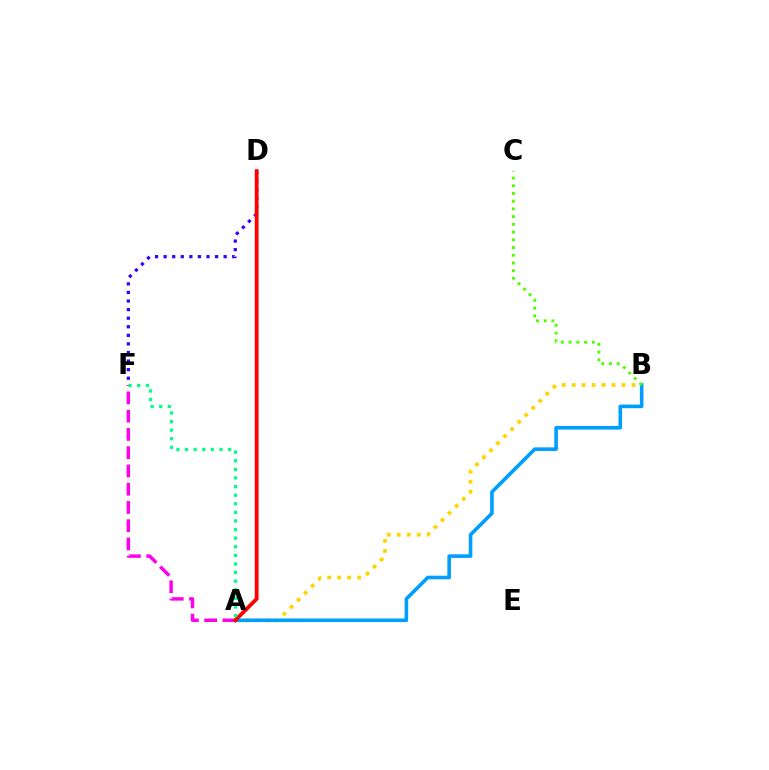{('A', 'B'): [{'color': '#ffd500', 'line_style': 'dotted', 'thickness': 2.71}, {'color': '#009eff', 'line_style': 'solid', 'thickness': 2.58}], ('D', 'F'): [{'color': '#3700ff', 'line_style': 'dotted', 'thickness': 2.33}], ('B', 'C'): [{'color': '#4fff00', 'line_style': 'dotted', 'thickness': 2.1}], ('A', 'F'): [{'color': '#ff00ed', 'line_style': 'dashed', 'thickness': 2.48}, {'color': '#00ff86', 'line_style': 'dotted', 'thickness': 2.34}], ('A', 'D'): [{'color': '#ff0000', 'line_style': 'solid', 'thickness': 2.72}]}